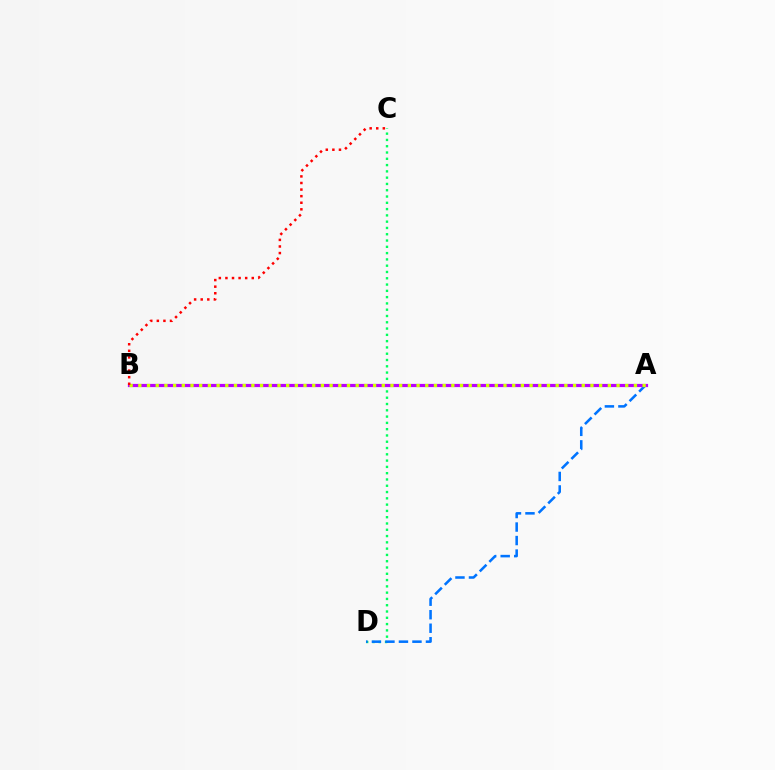{('C', 'D'): [{'color': '#00ff5c', 'line_style': 'dotted', 'thickness': 1.71}], ('A', 'D'): [{'color': '#0074ff', 'line_style': 'dashed', 'thickness': 1.84}], ('A', 'B'): [{'color': '#b900ff', 'line_style': 'solid', 'thickness': 2.29}, {'color': '#d1ff00', 'line_style': 'dotted', 'thickness': 2.36}], ('B', 'C'): [{'color': '#ff0000', 'line_style': 'dotted', 'thickness': 1.79}]}